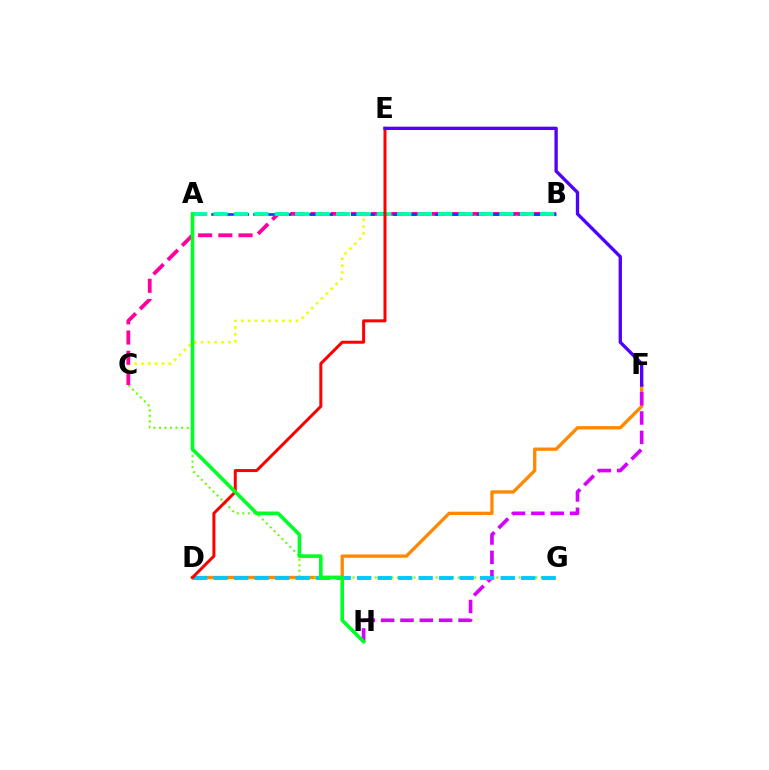{('D', 'F'): [{'color': '#ff8800', 'line_style': 'solid', 'thickness': 2.38}], ('F', 'H'): [{'color': '#d600ff', 'line_style': 'dashed', 'thickness': 2.63}], ('B', 'C'): [{'color': '#eeff00', 'line_style': 'dotted', 'thickness': 1.86}, {'color': '#ff00a0', 'line_style': 'dashed', 'thickness': 2.75}], ('C', 'G'): [{'color': '#66ff00', 'line_style': 'dotted', 'thickness': 1.5}], ('A', 'B'): [{'color': '#003fff', 'line_style': 'dashed', 'thickness': 1.9}, {'color': '#00ffaf', 'line_style': 'dashed', 'thickness': 2.77}], ('D', 'G'): [{'color': '#00c7ff', 'line_style': 'dashed', 'thickness': 2.79}], ('D', 'E'): [{'color': '#ff0000', 'line_style': 'solid', 'thickness': 2.16}], ('A', 'H'): [{'color': '#00ff27', 'line_style': 'solid', 'thickness': 2.61}], ('E', 'F'): [{'color': '#4f00ff', 'line_style': 'solid', 'thickness': 2.39}]}